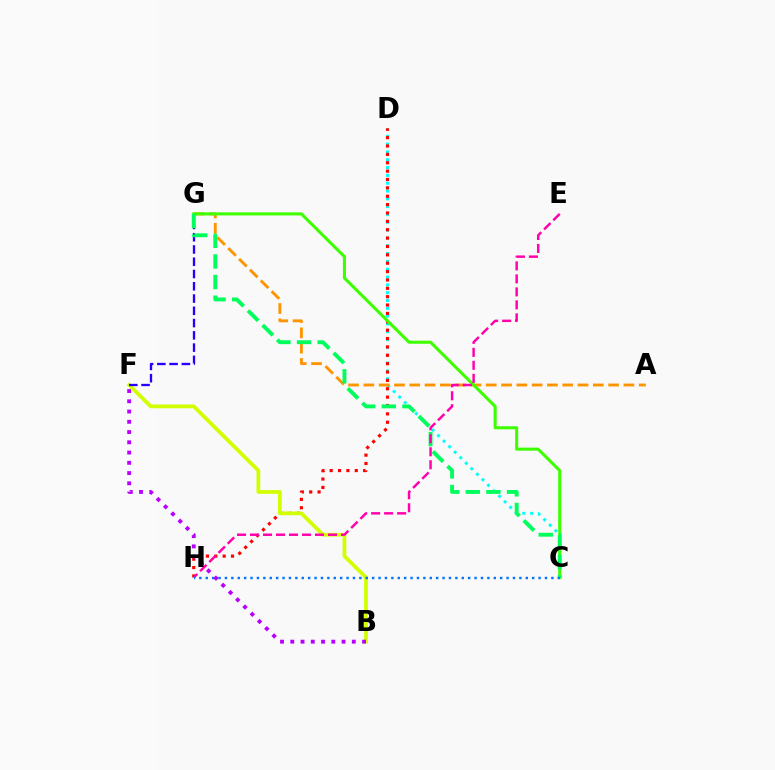{('C', 'D'): [{'color': '#00fff6', 'line_style': 'dotted', 'thickness': 2.12}], ('D', 'H'): [{'color': '#ff0000', 'line_style': 'dotted', 'thickness': 2.27}], ('B', 'F'): [{'color': '#d1ff00', 'line_style': 'solid', 'thickness': 2.7}, {'color': '#b900ff', 'line_style': 'dotted', 'thickness': 2.79}], ('A', 'G'): [{'color': '#ff9400', 'line_style': 'dashed', 'thickness': 2.08}], ('C', 'G'): [{'color': '#3dff00', 'line_style': 'solid', 'thickness': 2.21}, {'color': '#00ff5c', 'line_style': 'dashed', 'thickness': 2.8}], ('F', 'G'): [{'color': '#2500ff', 'line_style': 'dashed', 'thickness': 1.67}], ('E', 'H'): [{'color': '#ff00ac', 'line_style': 'dashed', 'thickness': 1.76}], ('C', 'H'): [{'color': '#0074ff', 'line_style': 'dotted', 'thickness': 1.74}]}